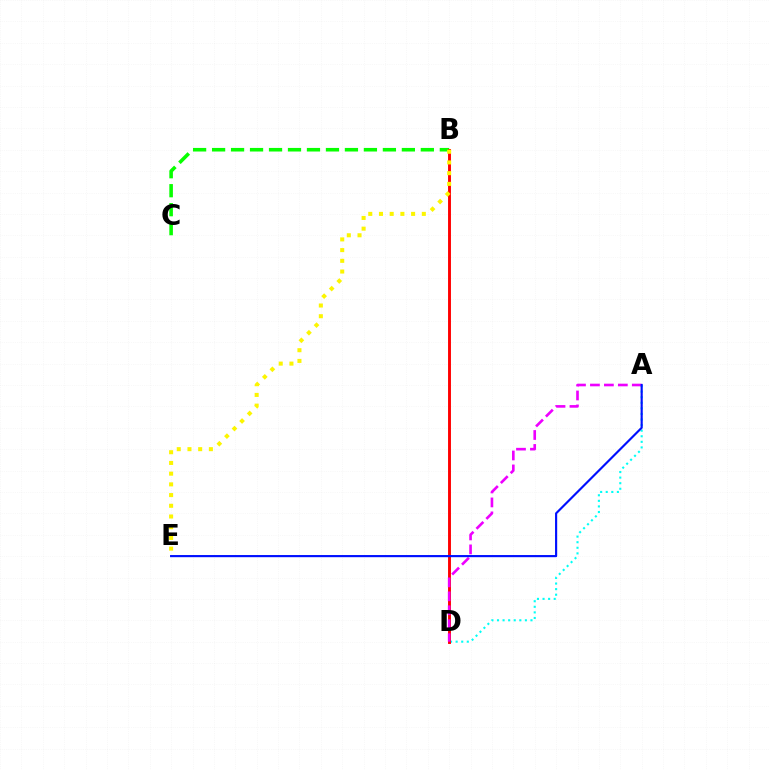{('B', 'C'): [{'color': '#08ff00', 'line_style': 'dashed', 'thickness': 2.58}], ('A', 'D'): [{'color': '#00fff6', 'line_style': 'dotted', 'thickness': 1.52}, {'color': '#ee00ff', 'line_style': 'dashed', 'thickness': 1.9}], ('B', 'D'): [{'color': '#ff0000', 'line_style': 'solid', 'thickness': 2.09}], ('B', 'E'): [{'color': '#fcf500', 'line_style': 'dotted', 'thickness': 2.91}], ('A', 'E'): [{'color': '#0010ff', 'line_style': 'solid', 'thickness': 1.55}]}